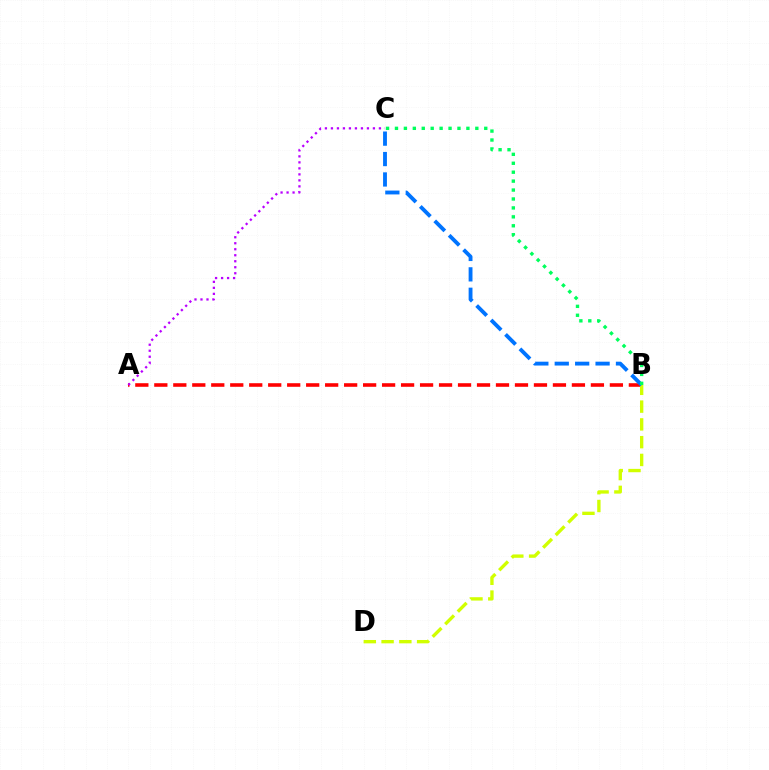{('A', 'B'): [{'color': '#ff0000', 'line_style': 'dashed', 'thickness': 2.58}], ('B', 'D'): [{'color': '#d1ff00', 'line_style': 'dashed', 'thickness': 2.41}], ('B', 'C'): [{'color': '#0074ff', 'line_style': 'dashed', 'thickness': 2.77}, {'color': '#00ff5c', 'line_style': 'dotted', 'thickness': 2.43}], ('A', 'C'): [{'color': '#b900ff', 'line_style': 'dotted', 'thickness': 1.63}]}